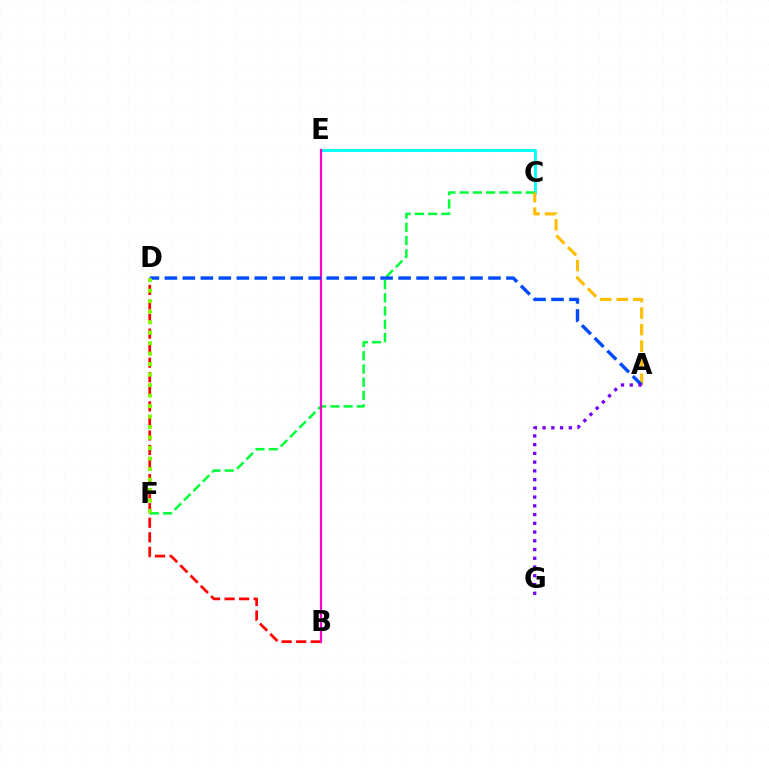{('B', 'D'): [{'color': '#ff0000', 'line_style': 'dashed', 'thickness': 1.98}], ('C', 'E'): [{'color': '#00fff6', 'line_style': 'solid', 'thickness': 2.04}], ('C', 'F'): [{'color': '#00ff39', 'line_style': 'dashed', 'thickness': 1.8}], ('B', 'E'): [{'color': '#ff00cf', 'line_style': 'solid', 'thickness': 1.59}], ('A', 'C'): [{'color': '#ffbd00', 'line_style': 'dashed', 'thickness': 2.25}], ('A', 'D'): [{'color': '#004bff', 'line_style': 'dashed', 'thickness': 2.44}], ('A', 'G'): [{'color': '#7200ff', 'line_style': 'dotted', 'thickness': 2.38}], ('D', 'F'): [{'color': '#84ff00', 'line_style': 'dotted', 'thickness': 2.85}]}